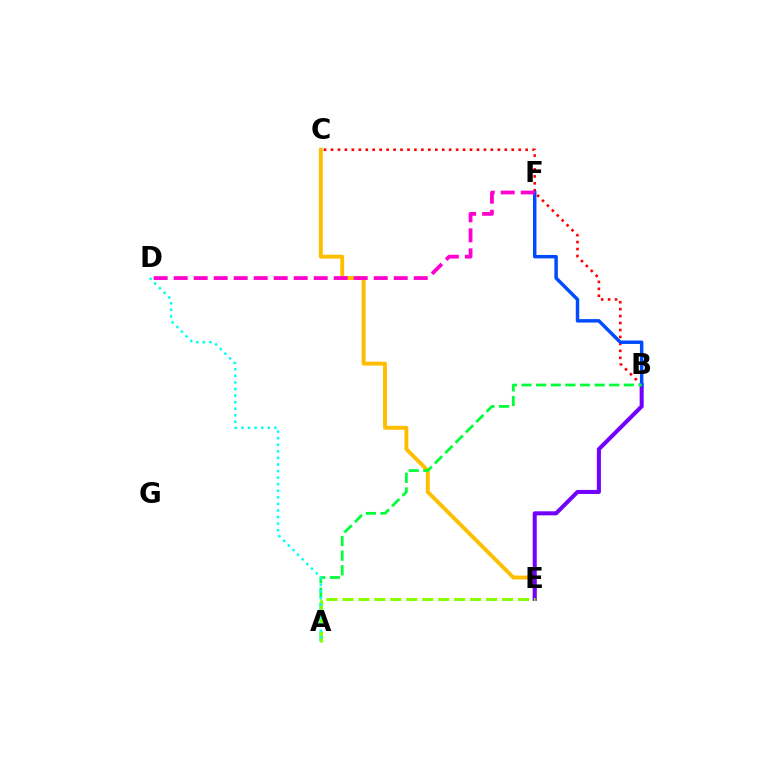{('B', 'C'): [{'color': '#ff0000', 'line_style': 'dotted', 'thickness': 1.89}], ('C', 'E'): [{'color': '#ffbd00', 'line_style': 'solid', 'thickness': 2.81}], ('B', 'E'): [{'color': '#7200ff', 'line_style': 'solid', 'thickness': 2.91}], ('B', 'F'): [{'color': '#004bff', 'line_style': 'solid', 'thickness': 2.49}], ('A', 'B'): [{'color': '#00ff39', 'line_style': 'dashed', 'thickness': 1.99}], ('D', 'F'): [{'color': '#ff00cf', 'line_style': 'dashed', 'thickness': 2.72}], ('A', 'E'): [{'color': '#84ff00', 'line_style': 'dashed', 'thickness': 2.17}], ('A', 'D'): [{'color': '#00fff6', 'line_style': 'dotted', 'thickness': 1.78}]}